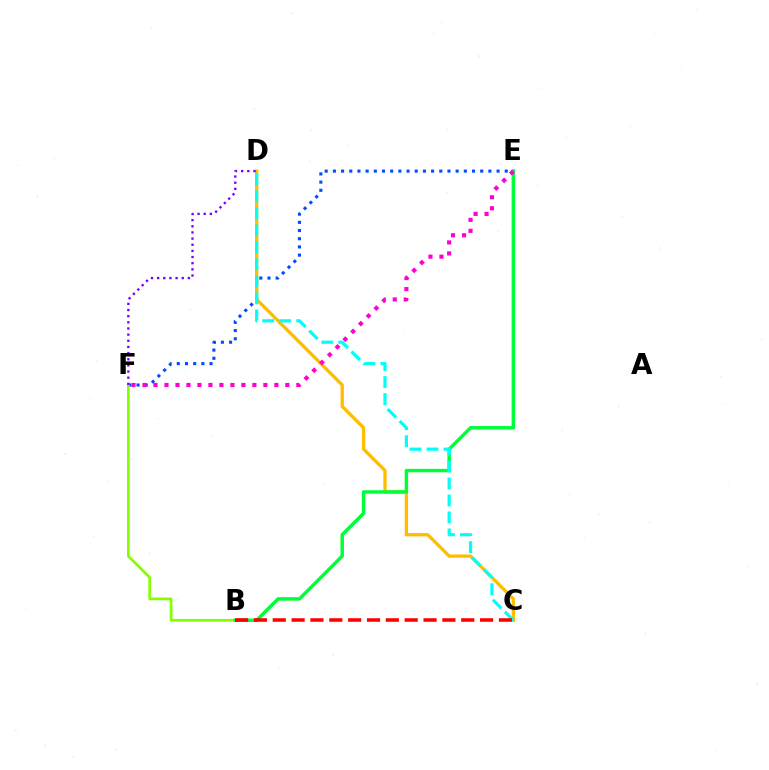{('E', 'F'): [{'color': '#004bff', 'line_style': 'dotted', 'thickness': 2.22}, {'color': '#ff00cf', 'line_style': 'dotted', 'thickness': 2.99}], ('C', 'D'): [{'color': '#ffbd00', 'line_style': 'solid', 'thickness': 2.38}, {'color': '#00fff6', 'line_style': 'dashed', 'thickness': 2.31}], ('B', 'F'): [{'color': '#84ff00', 'line_style': 'solid', 'thickness': 1.94}], ('B', 'E'): [{'color': '#00ff39', 'line_style': 'solid', 'thickness': 2.48}], ('D', 'F'): [{'color': '#7200ff', 'line_style': 'dotted', 'thickness': 1.67}], ('B', 'C'): [{'color': '#ff0000', 'line_style': 'dashed', 'thickness': 2.56}]}